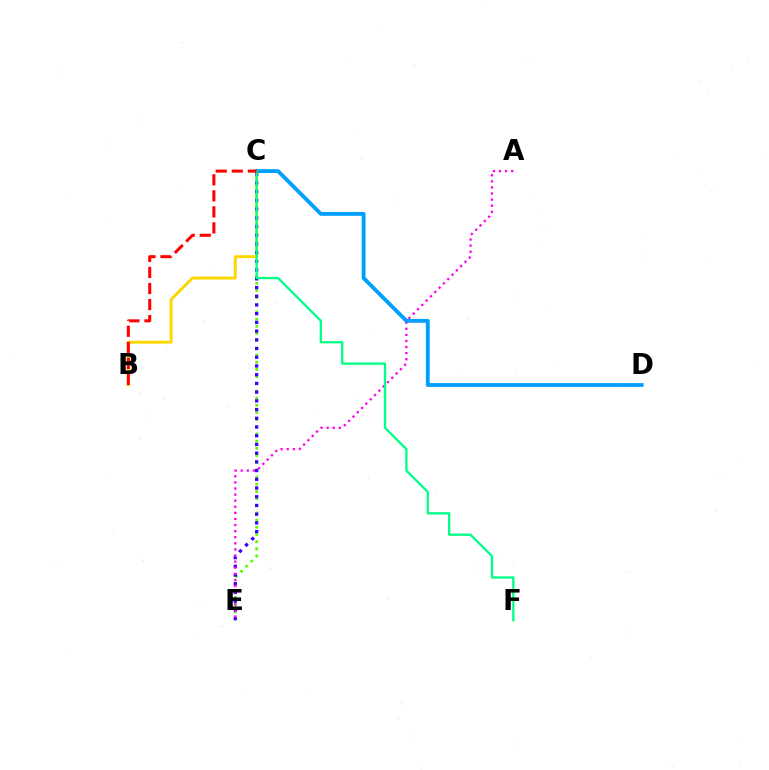{('C', 'E'): [{'color': '#4fff00', 'line_style': 'dotted', 'thickness': 1.95}, {'color': '#3700ff', 'line_style': 'dotted', 'thickness': 2.37}], ('B', 'C'): [{'color': '#ffd500', 'line_style': 'solid', 'thickness': 2.1}, {'color': '#ff0000', 'line_style': 'dashed', 'thickness': 2.18}], ('A', 'E'): [{'color': '#ff00ed', 'line_style': 'dotted', 'thickness': 1.66}], ('C', 'D'): [{'color': '#009eff', 'line_style': 'solid', 'thickness': 2.76}], ('C', 'F'): [{'color': '#00ff86', 'line_style': 'solid', 'thickness': 1.66}]}